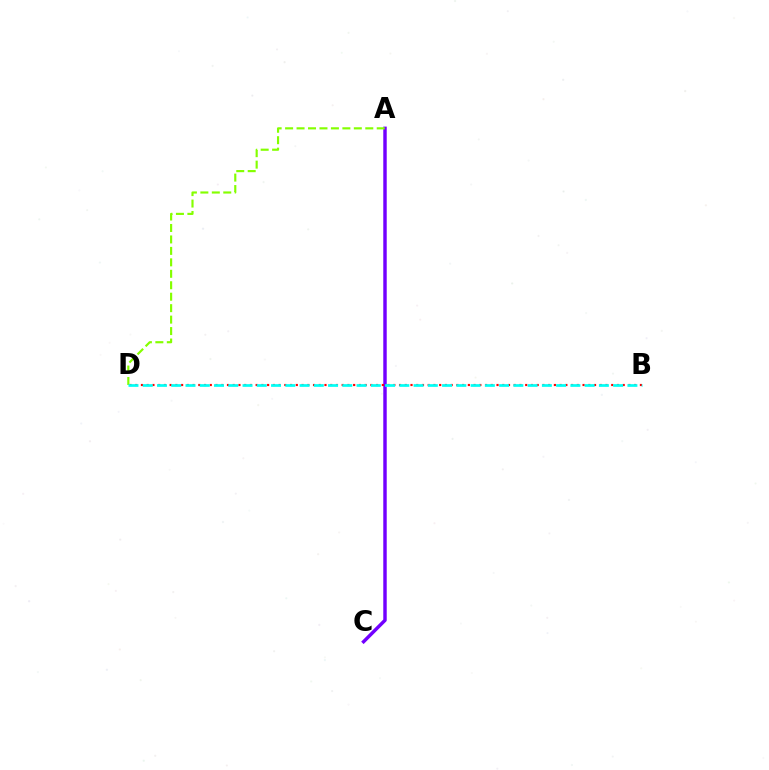{('A', 'C'): [{'color': '#7200ff', 'line_style': 'solid', 'thickness': 2.48}], ('B', 'D'): [{'color': '#ff0000', 'line_style': 'dotted', 'thickness': 1.56}, {'color': '#00fff6', 'line_style': 'dashed', 'thickness': 1.94}], ('A', 'D'): [{'color': '#84ff00', 'line_style': 'dashed', 'thickness': 1.56}]}